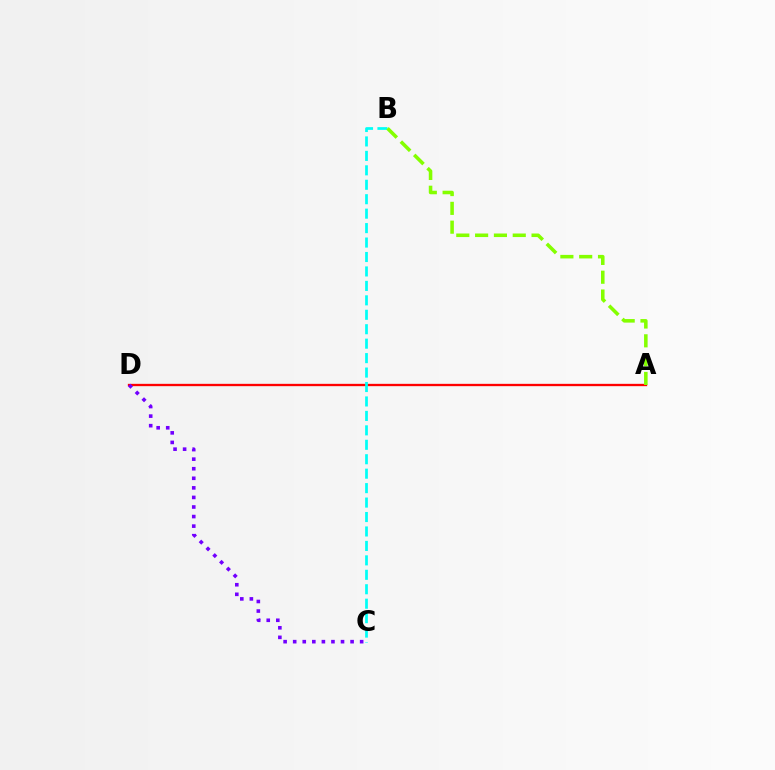{('A', 'D'): [{'color': '#ff0000', 'line_style': 'solid', 'thickness': 1.67}], ('B', 'C'): [{'color': '#00fff6', 'line_style': 'dashed', 'thickness': 1.96}], ('A', 'B'): [{'color': '#84ff00', 'line_style': 'dashed', 'thickness': 2.56}], ('C', 'D'): [{'color': '#7200ff', 'line_style': 'dotted', 'thickness': 2.6}]}